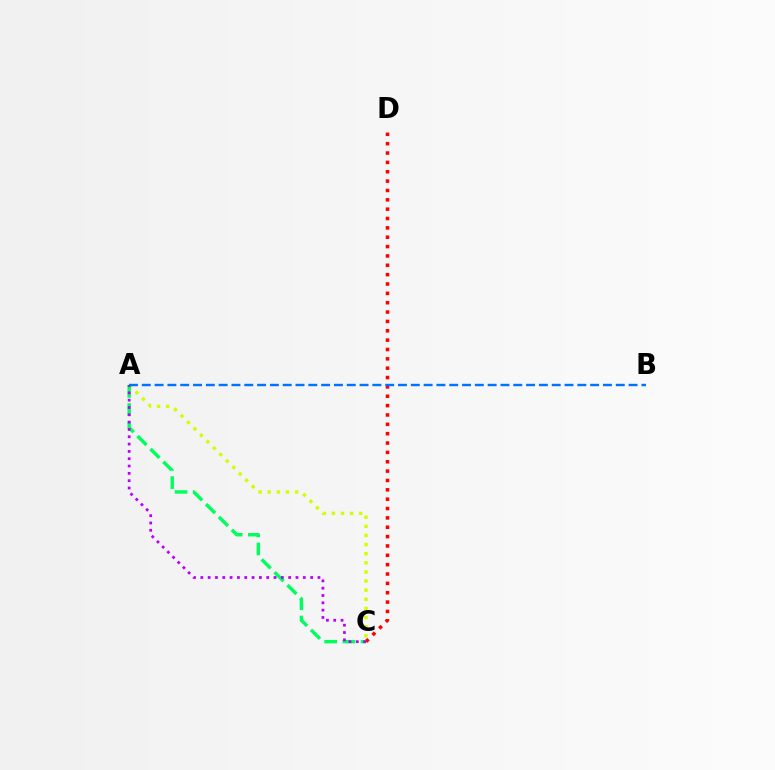{('C', 'D'): [{'color': '#ff0000', 'line_style': 'dotted', 'thickness': 2.54}], ('A', 'C'): [{'color': '#d1ff00', 'line_style': 'dotted', 'thickness': 2.48}, {'color': '#00ff5c', 'line_style': 'dashed', 'thickness': 2.47}, {'color': '#b900ff', 'line_style': 'dotted', 'thickness': 1.99}], ('A', 'B'): [{'color': '#0074ff', 'line_style': 'dashed', 'thickness': 1.74}]}